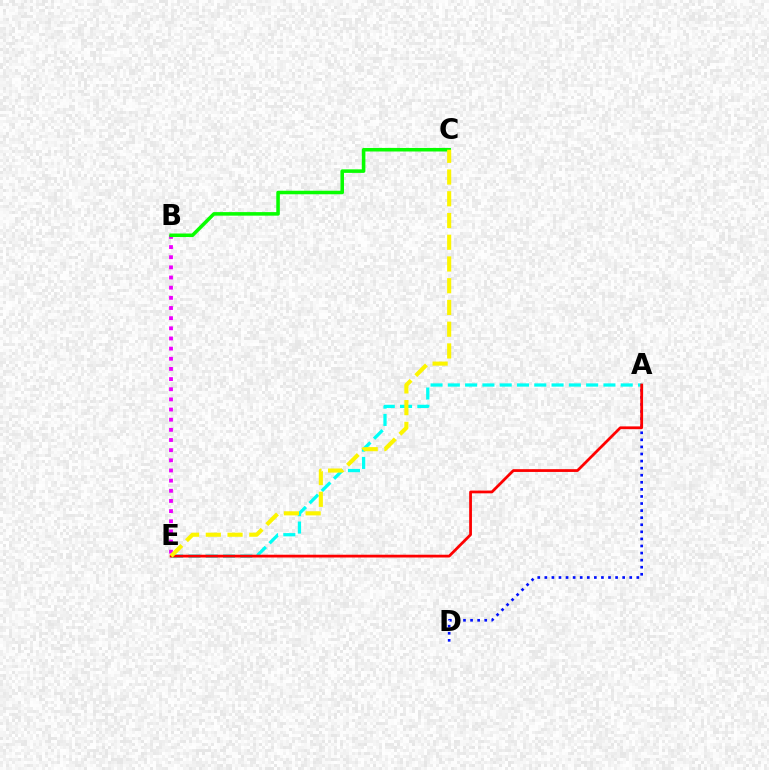{('A', 'D'): [{'color': '#0010ff', 'line_style': 'dotted', 'thickness': 1.92}], ('A', 'E'): [{'color': '#00fff6', 'line_style': 'dashed', 'thickness': 2.35}, {'color': '#ff0000', 'line_style': 'solid', 'thickness': 2.0}], ('B', 'E'): [{'color': '#ee00ff', 'line_style': 'dotted', 'thickness': 2.76}], ('B', 'C'): [{'color': '#08ff00', 'line_style': 'solid', 'thickness': 2.55}], ('C', 'E'): [{'color': '#fcf500', 'line_style': 'dashed', 'thickness': 2.95}]}